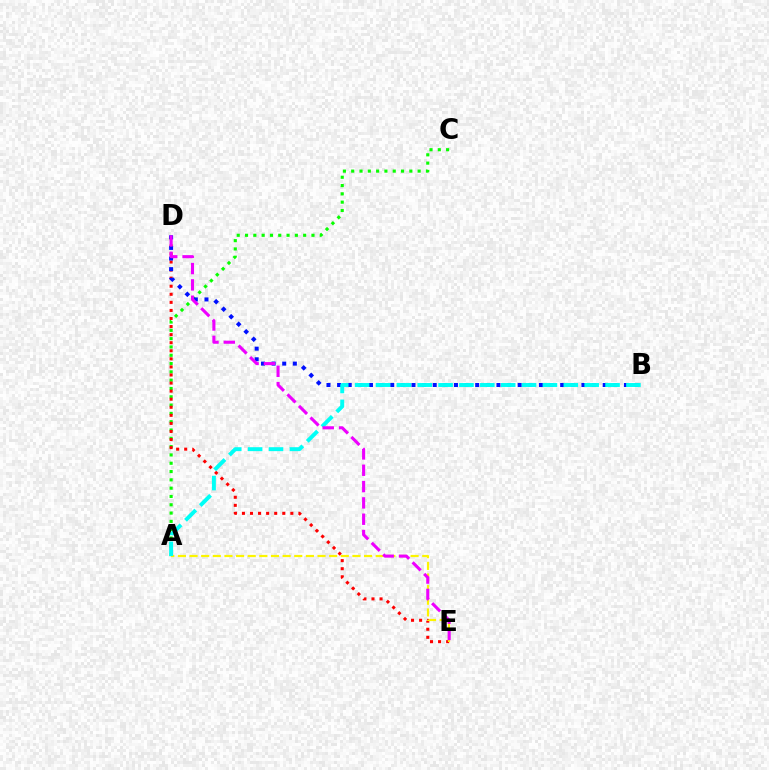{('A', 'C'): [{'color': '#08ff00', 'line_style': 'dotted', 'thickness': 2.26}], ('D', 'E'): [{'color': '#ff0000', 'line_style': 'dotted', 'thickness': 2.19}, {'color': '#ee00ff', 'line_style': 'dashed', 'thickness': 2.22}], ('B', 'D'): [{'color': '#0010ff', 'line_style': 'dotted', 'thickness': 2.89}], ('A', 'E'): [{'color': '#fcf500', 'line_style': 'dashed', 'thickness': 1.58}], ('A', 'B'): [{'color': '#00fff6', 'line_style': 'dashed', 'thickness': 2.84}]}